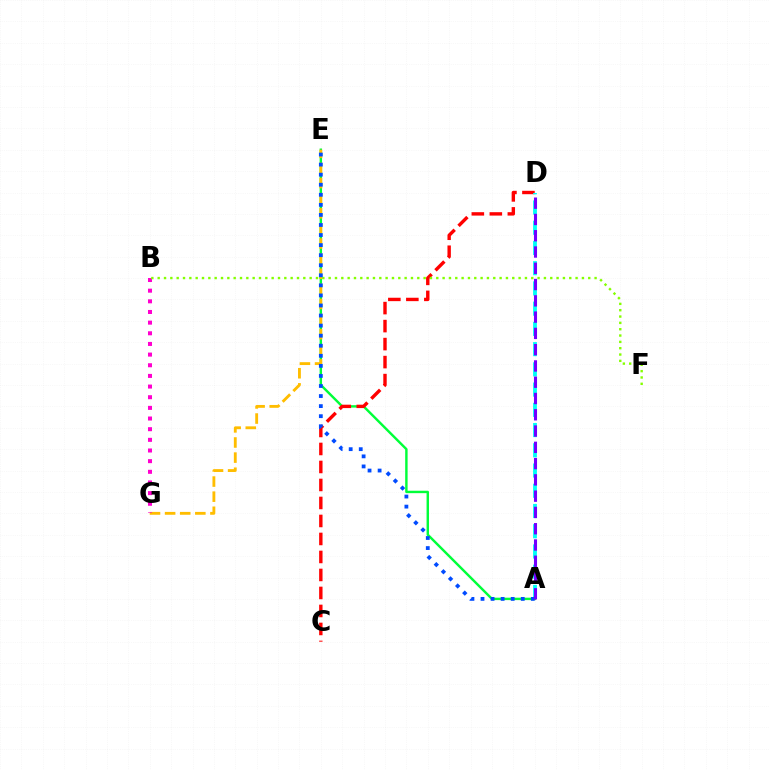{('A', 'E'): [{'color': '#00ff39', 'line_style': 'solid', 'thickness': 1.74}, {'color': '#004bff', 'line_style': 'dotted', 'thickness': 2.73}], ('E', 'G'): [{'color': '#ffbd00', 'line_style': 'dashed', 'thickness': 2.05}], ('B', 'G'): [{'color': '#ff00cf', 'line_style': 'dotted', 'thickness': 2.9}], ('C', 'D'): [{'color': '#ff0000', 'line_style': 'dashed', 'thickness': 2.45}], ('A', 'D'): [{'color': '#00fff6', 'line_style': 'dashed', 'thickness': 2.75}, {'color': '#7200ff', 'line_style': 'dashed', 'thickness': 2.21}], ('B', 'F'): [{'color': '#84ff00', 'line_style': 'dotted', 'thickness': 1.72}]}